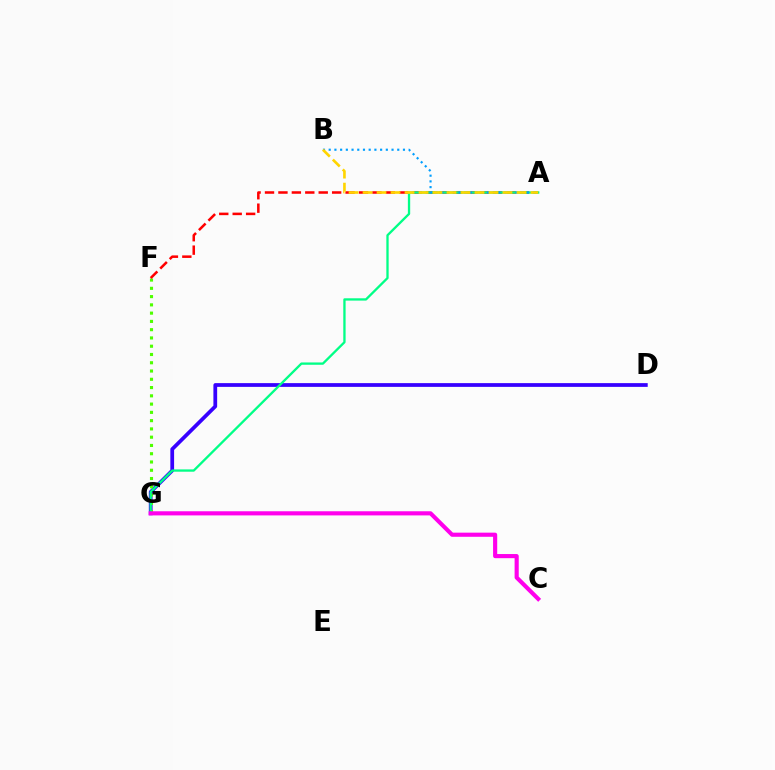{('D', 'G'): [{'color': '#3700ff', 'line_style': 'solid', 'thickness': 2.7}], ('F', 'G'): [{'color': '#4fff00', 'line_style': 'dotted', 'thickness': 2.25}], ('A', 'F'): [{'color': '#ff0000', 'line_style': 'dashed', 'thickness': 1.82}], ('A', 'G'): [{'color': '#00ff86', 'line_style': 'solid', 'thickness': 1.67}], ('C', 'G'): [{'color': '#ff00ed', 'line_style': 'solid', 'thickness': 2.98}], ('A', 'B'): [{'color': '#009eff', 'line_style': 'dotted', 'thickness': 1.55}, {'color': '#ffd500', 'line_style': 'dashed', 'thickness': 1.9}]}